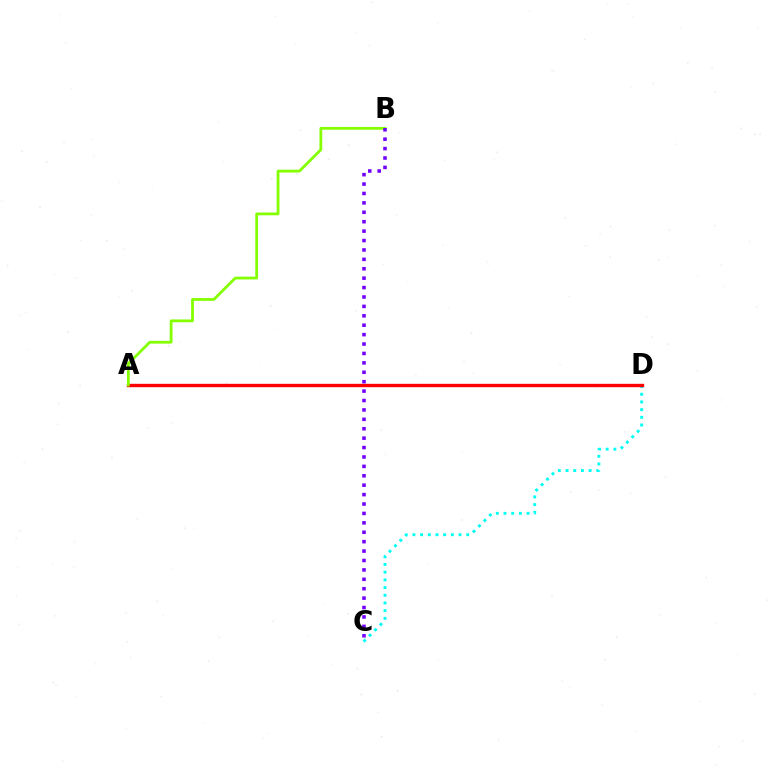{('C', 'D'): [{'color': '#00fff6', 'line_style': 'dotted', 'thickness': 2.09}], ('A', 'D'): [{'color': '#ff0000', 'line_style': 'solid', 'thickness': 2.44}], ('A', 'B'): [{'color': '#84ff00', 'line_style': 'solid', 'thickness': 2.0}], ('B', 'C'): [{'color': '#7200ff', 'line_style': 'dotted', 'thickness': 2.56}]}